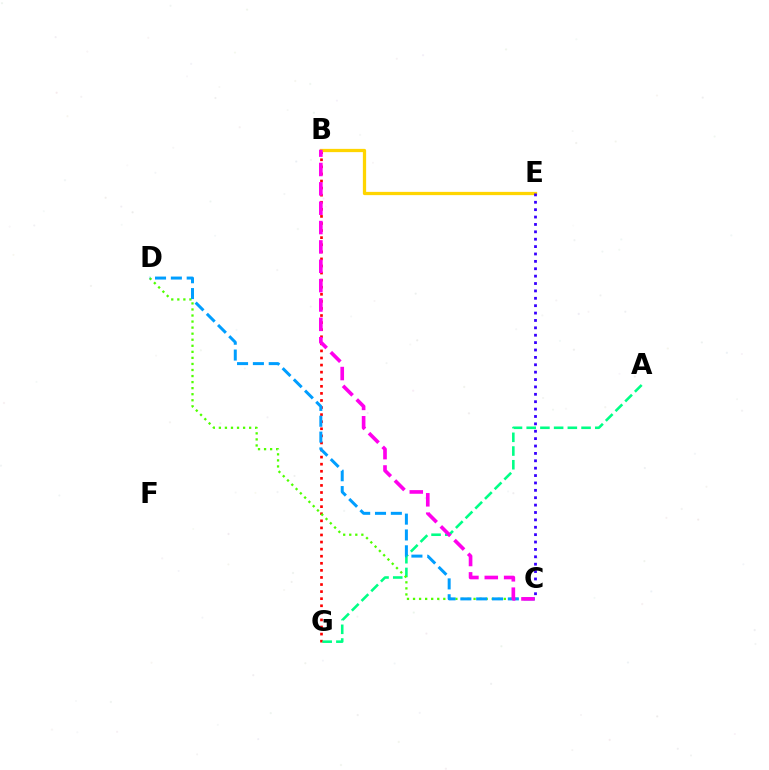{('B', 'G'): [{'color': '#ff0000', 'line_style': 'dotted', 'thickness': 1.92}], ('A', 'G'): [{'color': '#00ff86', 'line_style': 'dashed', 'thickness': 1.86}], ('C', 'D'): [{'color': '#4fff00', 'line_style': 'dotted', 'thickness': 1.64}, {'color': '#009eff', 'line_style': 'dashed', 'thickness': 2.15}], ('B', 'E'): [{'color': '#ffd500', 'line_style': 'solid', 'thickness': 2.35}], ('C', 'E'): [{'color': '#3700ff', 'line_style': 'dotted', 'thickness': 2.01}], ('B', 'C'): [{'color': '#ff00ed', 'line_style': 'dashed', 'thickness': 2.63}]}